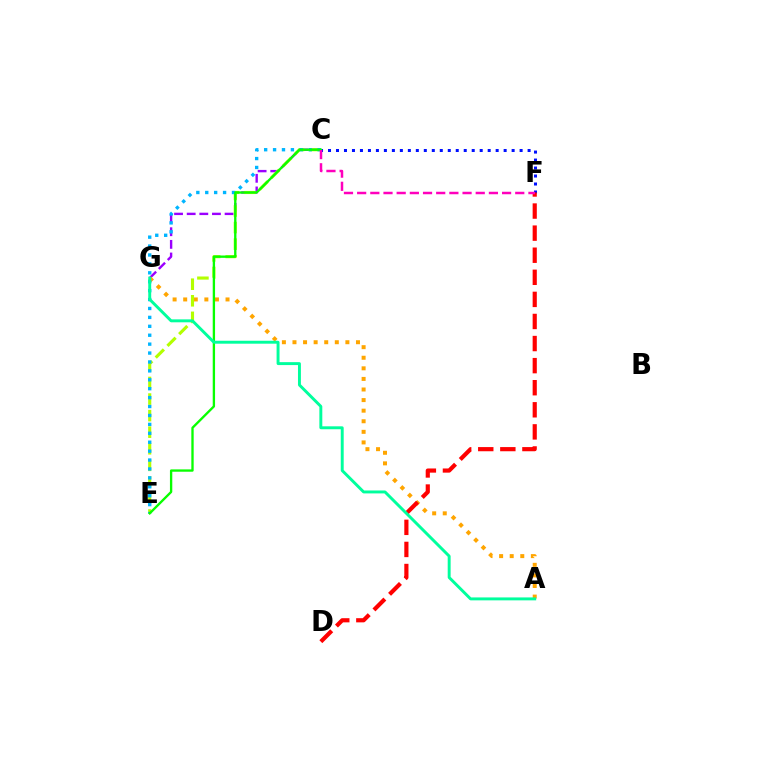{('C', 'G'): [{'color': '#9b00ff', 'line_style': 'dashed', 'thickness': 1.72}], ('A', 'G'): [{'color': '#ffa500', 'line_style': 'dotted', 'thickness': 2.88}, {'color': '#00ff9d', 'line_style': 'solid', 'thickness': 2.11}], ('C', 'E'): [{'color': '#b3ff00', 'line_style': 'dashed', 'thickness': 2.25}, {'color': '#00b5ff', 'line_style': 'dotted', 'thickness': 2.42}, {'color': '#08ff00', 'line_style': 'solid', 'thickness': 1.68}], ('C', 'F'): [{'color': '#0010ff', 'line_style': 'dotted', 'thickness': 2.17}, {'color': '#ff00bd', 'line_style': 'dashed', 'thickness': 1.79}], ('D', 'F'): [{'color': '#ff0000', 'line_style': 'dashed', 'thickness': 3.0}]}